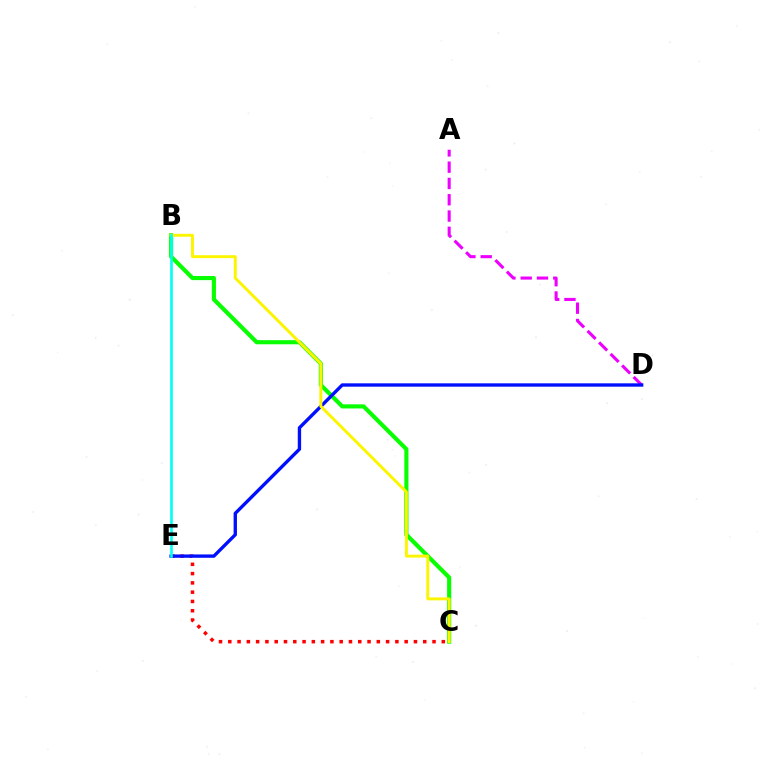{('C', 'E'): [{'color': '#ff0000', 'line_style': 'dotted', 'thickness': 2.52}], ('B', 'C'): [{'color': '#08ff00', 'line_style': 'solid', 'thickness': 2.96}, {'color': '#fcf500', 'line_style': 'solid', 'thickness': 2.11}], ('A', 'D'): [{'color': '#ee00ff', 'line_style': 'dashed', 'thickness': 2.21}], ('D', 'E'): [{'color': '#0010ff', 'line_style': 'solid', 'thickness': 2.42}], ('B', 'E'): [{'color': '#00fff6', 'line_style': 'solid', 'thickness': 1.9}]}